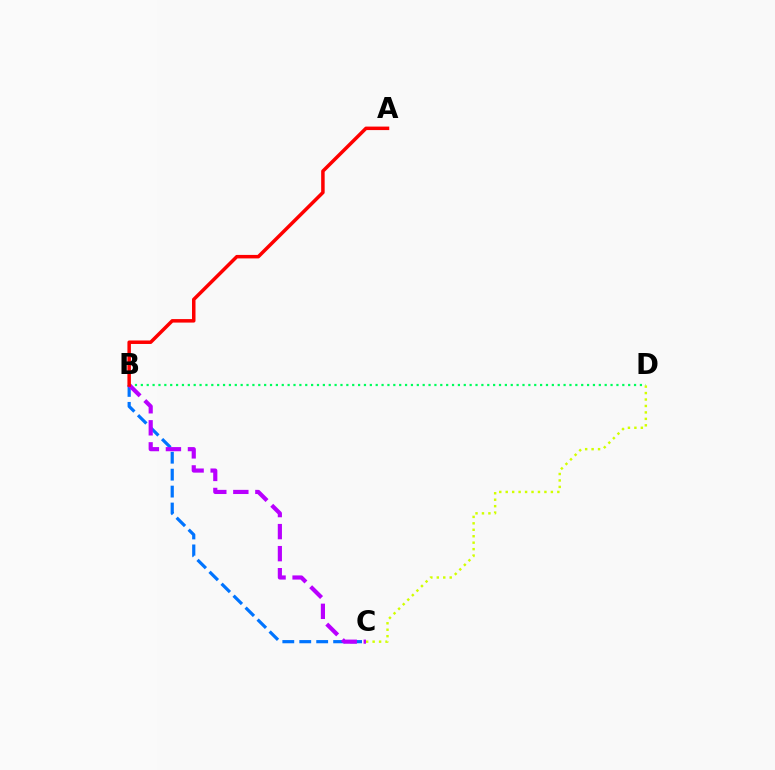{('B', 'C'): [{'color': '#0074ff', 'line_style': 'dashed', 'thickness': 2.3}, {'color': '#b900ff', 'line_style': 'dashed', 'thickness': 2.99}], ('B', 'D'): [{'color': '#00ff5c', 'line_style': 'dotted', 'thickness': 1.6}], ('C', 'D'): [{'color': '#d1ff00', 'line_style': 'dotted', 'thickness': 1.75}], ('A', 'B'): [{'color': '#ff0000', 'line_style': 'solid', 'thickness': 2.52}]}